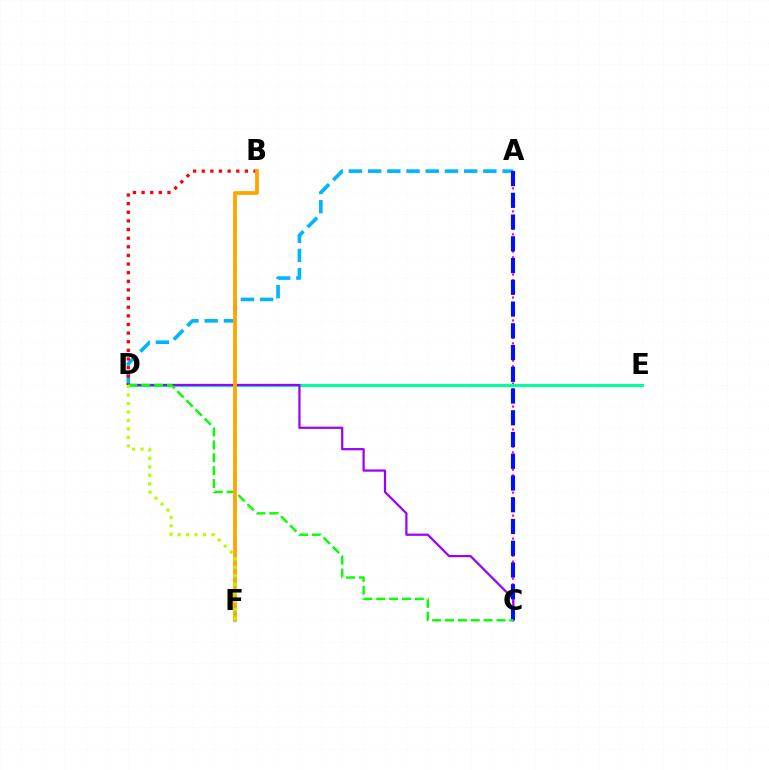{('A', 'C'): [{'color': '#ff00bd', 'line_style': 'dotted', 'thickness': 1.56}, {'color': '#0010ff', 'line_style': 'dashed', 'thickness': 2.95}], ('D', 'E'): [{'color': '#00ff9d', 'line_style': 'solid', 'thickness': 2.23}], ('A', 'D'): [{'color': '#00b5ff', 'line_style': 'dashed', 'thickness': 2.61}], ('C', 'D'): [{'color': '#9b00ff', 'line_style': 'solid', 'thickness': 1.6}, {'color': '#08ff00', 'line_style': 'dashed', 'thickness': 1.75}], ('B', 'D'): [{'color': '#ff0000', 'line_style': 'dotted', 'thickness': 2.34}], ('B', 'F'): [{'color': '#ffa500', 'line_style': 'solid', 'thickness': 2.72}], ('D', 'F'): [{'color': '#b3ff00', 'line_style': 'dotted', 'thickness': 2.3}]}